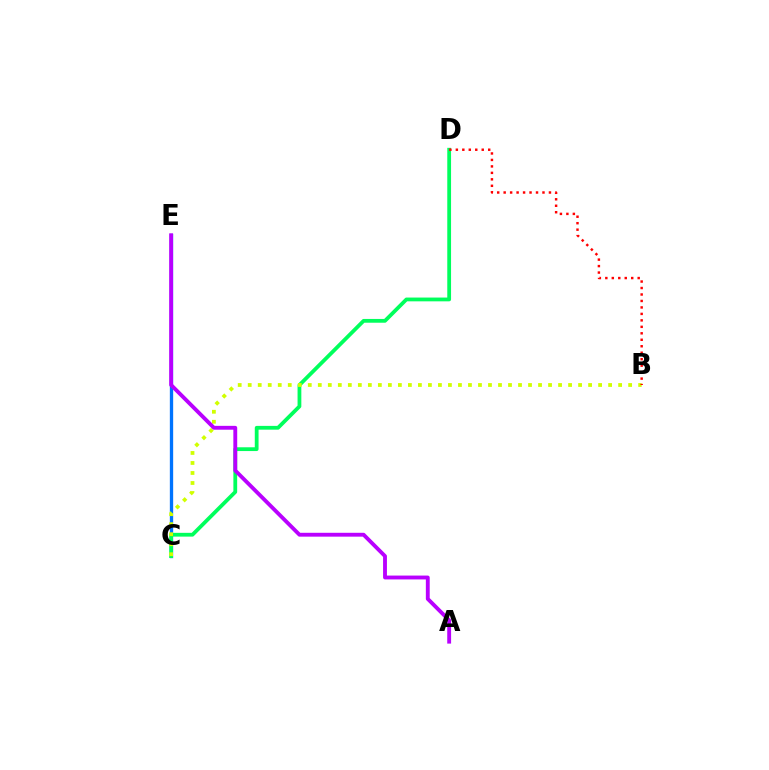{('C', 'E'): [{'color': '#0074ff', 'line_style': 'solid', 'thickness': 2.39}], ('C', 'D'): [{'color': '#00ff5c', 'line_style': 'solid', 'thickness': 2.72}], ('B', 'C'): [{'color': '#d1ff00', 'line_style': 'dotted', 'thickness': 2.72}], ('B', 'D'): [{'color': '#ff0000', 'line_style': 'dotted', 'thickness': 1.76}], ('A', 'E'): [{'color': '#b900ff', 'line_style': 'solid', 'thickness': 2.78}]}